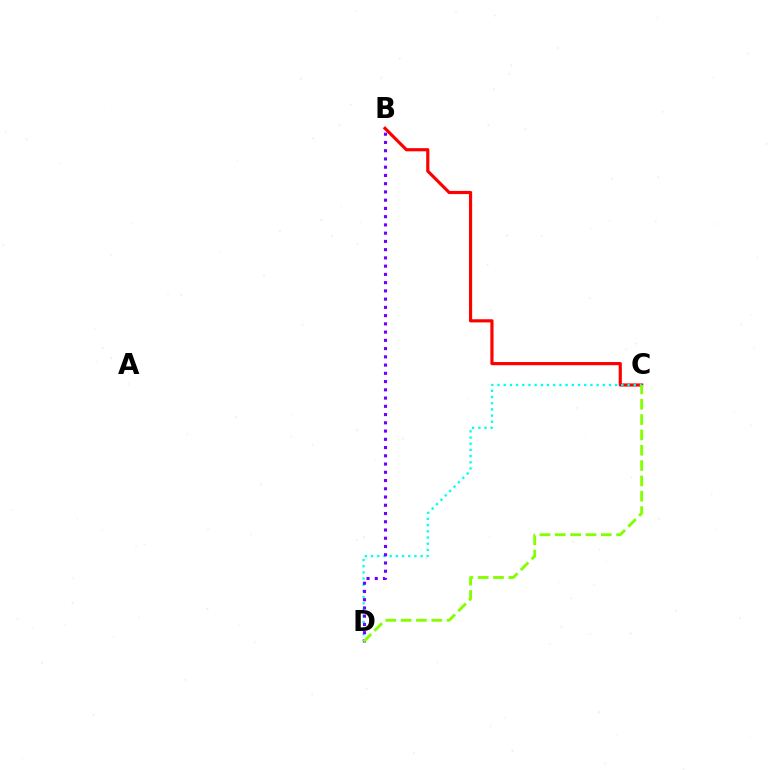{('B', 'C'): [{'color': '#ff0000', 'line_style': 'solid', 'thickness': 2.28}], ('C', 'D'): [{'color': '#00fff6', 'line_style': 'dotted', 'thickness': 1.68}, {'color': '#84ff00', 'line_style': 'dashed', 'thickness': 2.08}], ('B', 'D'): [{'color': '#7200ff', 'line_style': 'dotted', 'thickness': 2.24}]}